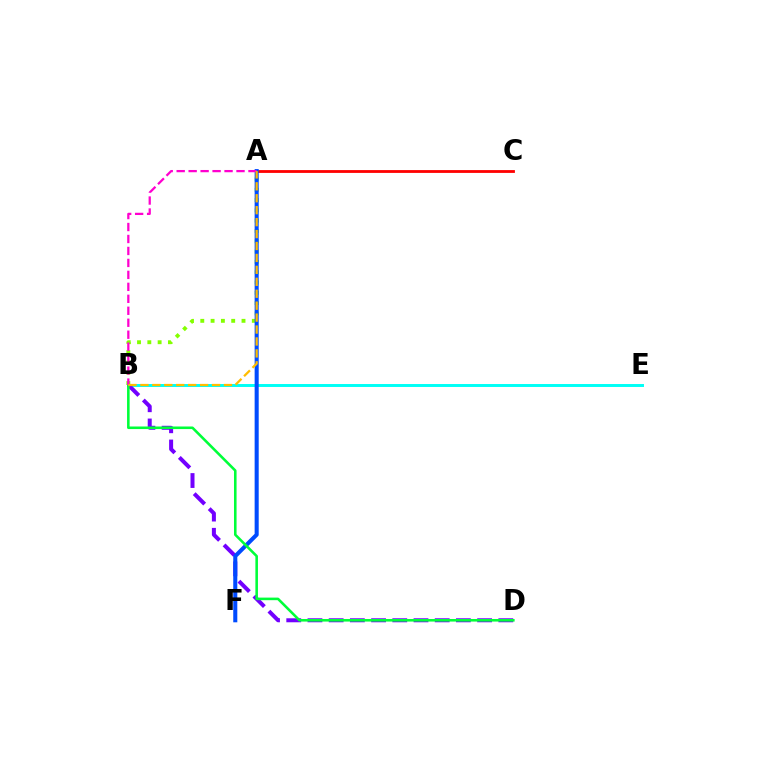{('A', 'C'): [{'color': '#ff0000', 'line_style': 'solid', 'thickness': 2.03}], ('B', 'E'): [{'color': '#00fff6', 'line_style': 'solid', 'thickness': 2.13}], ('A', 'B'): [{'color': '#84ff00', 'line_style': 'dotted', 'thickness': 2.8}, {'color': '#ff00cf', 'line_style': 'dashed', 'thickness': 1.63}, {'color': '#ffbd00', 'line_style': 'dashed', 'thickness': 1.62}], ('B', 'D'): [{'color': '#7200ff', 'line_style': 'dashed', 'thickness': 2.88}, {'color': '#00ff39', 'line_style': 'solid', 'thickness': 1.85}], ('A', 'F'): [{'color': '#004bff', 'line_style': 'solid', 'thickness': 2.92}]}